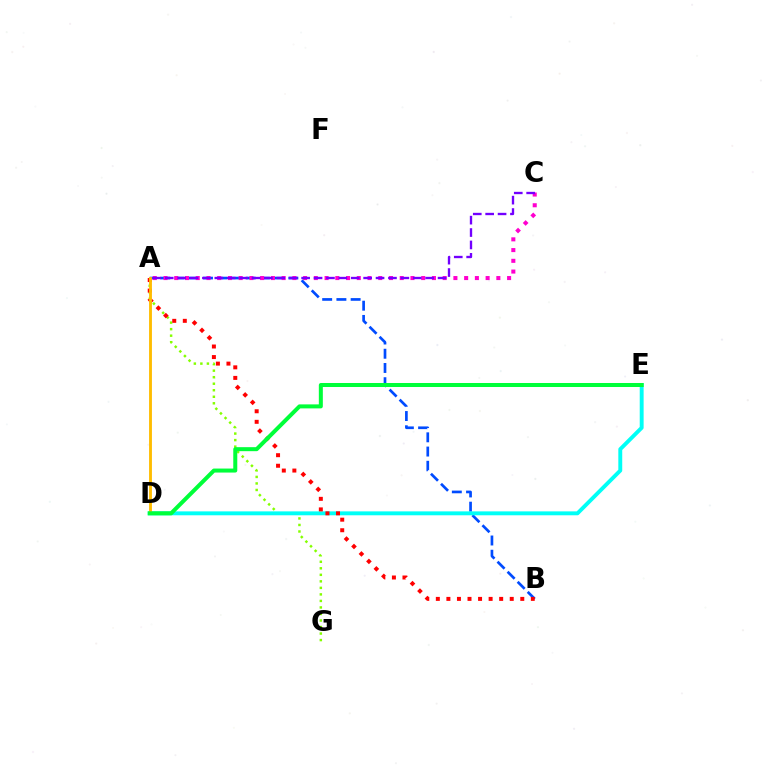{('A', 'B'): [{'color': '#004bff', 'line_style': 'dashed', 'thickness': 1.93}, {'color': '#ff0000', 'line_style': 'dotted', 'thickness': 2.87}], ('A', 'C'): [{'color': '#ff00cf', 'line_style': 'dotted', 'thickness': 2.92}, {'color': '#7200ff', 'line_style': 'dashed', 'thickness': 1.68}], ('A', 'G'): [{'color': '#84ff00', 'line_style': 'dotted', 'thickness': 1.77}], ('D', 'E'): [{'color': '#00fff6', 'line_style': 'solid', 'thickness': 2.81}, {'color': '#00ff39', 'line_style': 'solid', 'thickness': 2.88}], ('A', 'D'): [{'color': '#ffbd00', 'line_style': 'solid', 'thickness': 2.06}]}